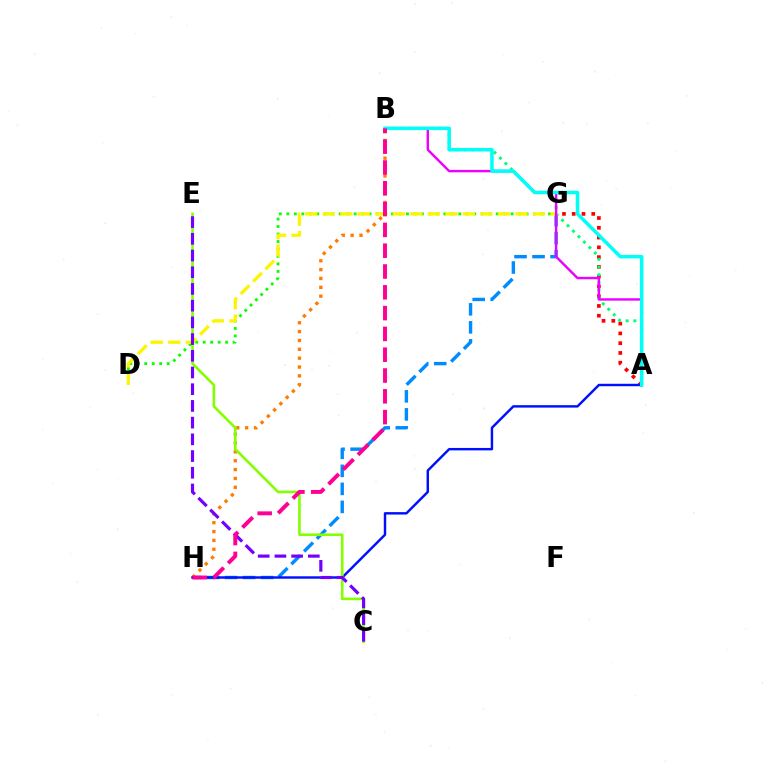{('G', 'H'): [{'color': '#008cff', 'line_style': 'dashed', 'thickness': 2.45}], ('A', 'G'): [{'color': '#ff0000', 'line_style': 'dotted', 'thickness': 2.65}], ('A', 'B'): [{'color': '#00ff74', 'line_style': 'dotted', 'thickness': 2.1}, {'color': '#ee00ff', 'line_style': 'solid', 'thickness': 1.74}, {'color': '#00fff6', 'line_style': 'solid', 'thickness': 2.53}], ('B', 'H'): [{'color': '#ff7c00', 'line_style': 'dotted', 'thickness': 2.41}, {'color': '#ff0094', 'line_style': 'dashed', 'thickness': 2.83}], ('D', 'G'): [{'color': '#08ff00', 'line_style': 'dotted', 'thickness': 2.03}, {'color': '#fcf500', 'line_style': 'dashed', 'thickness': 2.38}], ('A', 'H'): [{'color': '#0010ff', 'line_style': 'solid', 'thickness': 1.76}], ('C', 'E'): [{'color': '#84ff00', 'line_style': 'solid', 'thickness': 1.88}, {'color': '#7200ff', 'line_style': 'dashed', 'thickness': 2.27}]}